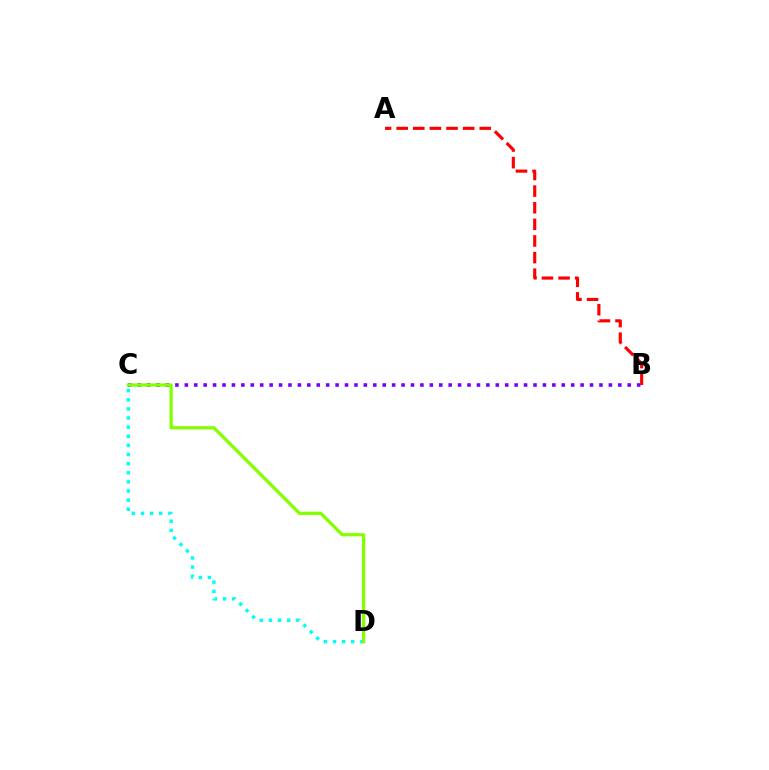{('B', 'C'): [{'color': '#7200ff', 'line_style': 'dotted', 'thickness': 2.56}], ('C', 'D'): [{'color': '#00fff6', 'line_style': 'dotted', 'thickness': 2.48}, {'color': '#84ff00', 'line_style': 'solid', 'thickness': 2.34}], ('A', 'B'): [{'color': '#ff0000', 'line_style': 'dashed', 'thickness': 2.26}]}